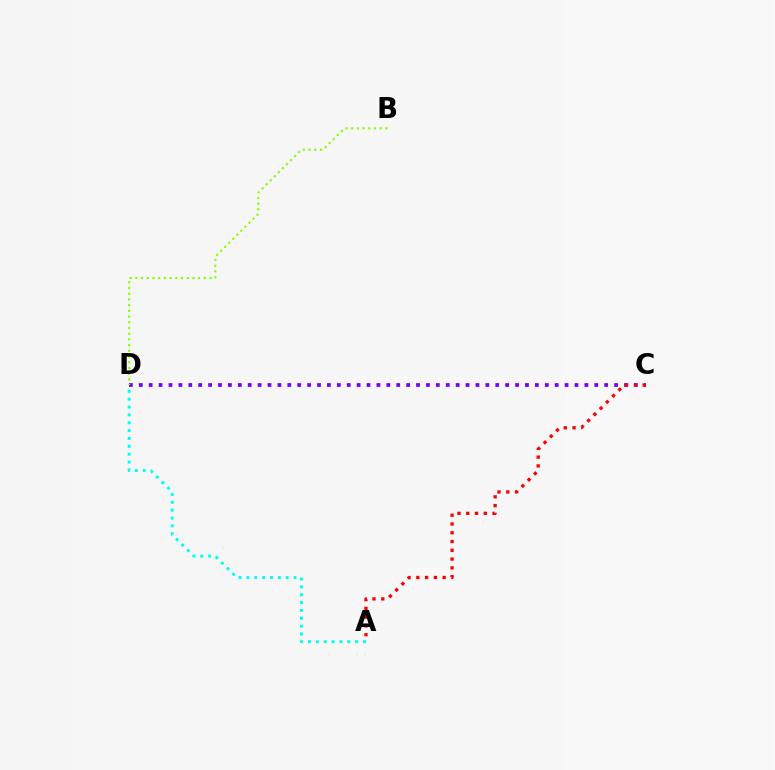{('C', 'D'): [{'color': '#7200ff', 'line_style': 'dotted', 'thickness': 2.69}], ('A', 'D'): [{'color': '#00fff6', 'line_style': 'dotted', 'thickness': 2.14}], ('A', 'C'): [{'color': '#ff0000', 'line_style': 'dotted', 'thickness': 2.38}], ('B', 'D'): [{'color': '#84ff00', 'line_style': 'dotted', 'thickness': 1.55}]}